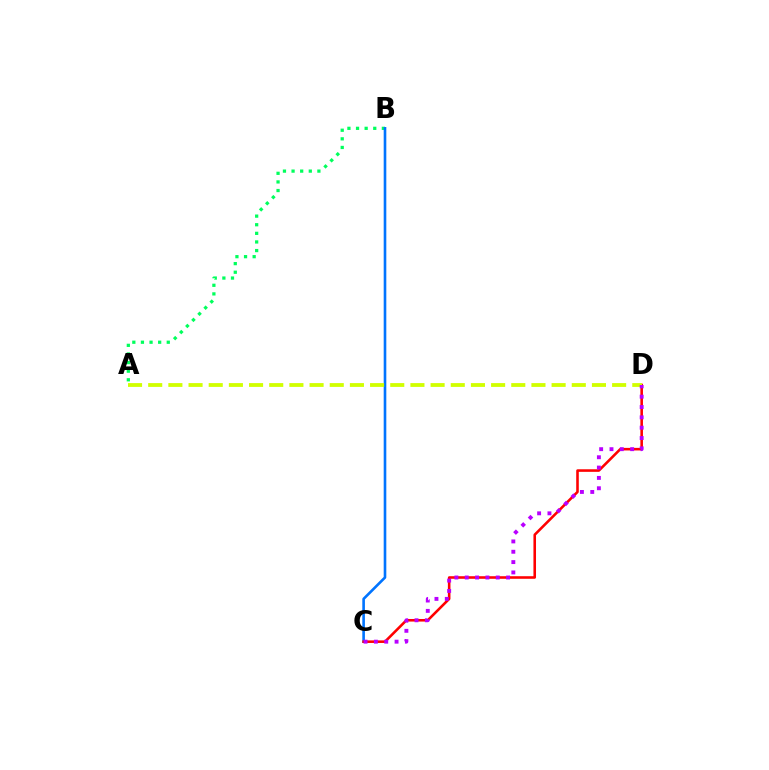{('A', 'B'): [{'color': '#00ff5c', 'line_style': 'dotted', 'thickness': 2.34}], ('B', 'C'): [{'color': '#0074ff', 'line_style': 'solid', 'thickness': 1.89}], ('C', 'D'): [{'color': '#ff0000', 'line_style': 'solid', 'thickness': 1.86}, {'color': '#b900ff', 'line_style': 'dotted', 'thickness': 2.81}], ('A', 'D'): [{'color': '#d1ff00', 'line_style': 'dashed', 'thickness': 2.74}]}